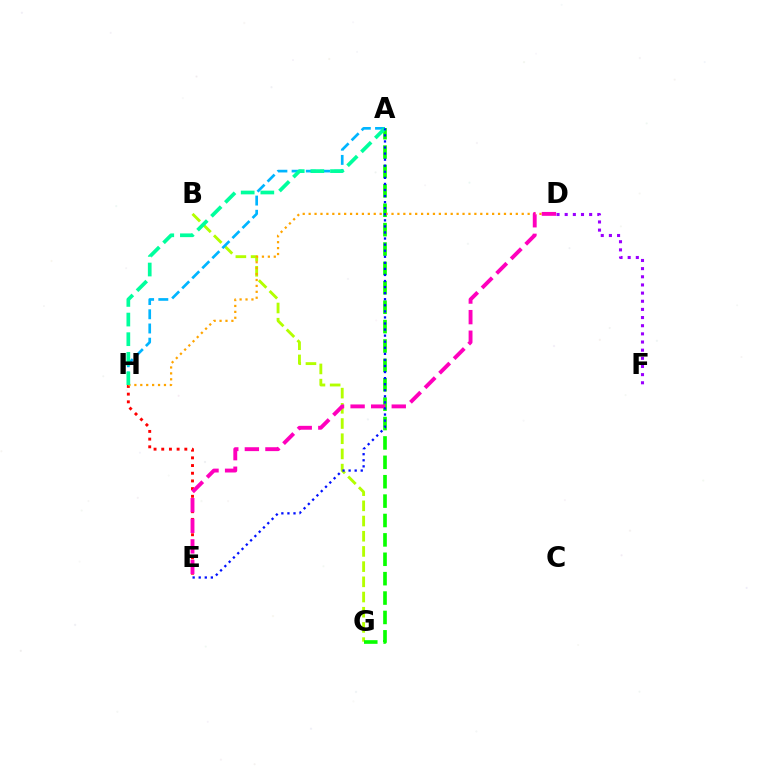{('B', 'G'): [{'color': '#b3ff00', 'line_style': 'dashed', 'thickness': 2.06}], ('D', 'F'): [{'color': '#9b00ff', 'line_style': 'dotted', 'thickness': 2.22}], ('E', 'H'): [{'color': '#ff0000', 'line_style': 'dotted', 'thickness': 2.09}], ('A', 'H'): [{'color': '#00b5ff', 'line_style': 'dashed', 'thickness': 1.93}, {'color': '#00ff9d', 'line_style': 'dashed', 'thickness': 2.67}], ('A', 'G'): [{'color': '#08ff00', 'line_style': 'dashed', 'thickness': 2.63}], ('D', 'H'): [{'color': '#ffa500', 'line_style': 'dotted', 'thickness': 1.61}], ('D', 'E'): [{'color': '#ff00bd', 'line_style': 'dashed', 'thickness': 2.8}], ('A', 'E'): [{'color': '#0010ff', 'line_style': 'dotted', 'thickness': 1.65}]}